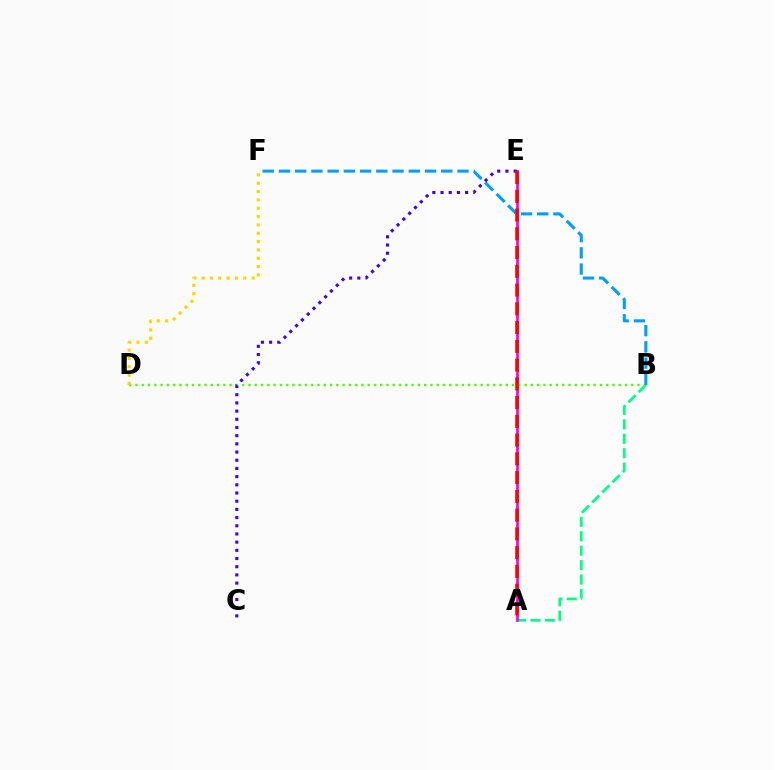{('A', 'B'): [{'color': '#00ff86', 'line_style': 'dashed', 'thickness': 1.96}], ('A', 'E'): [{'color': '#ff00ed', 'line_style': 'solid', 'thickness': 1.97}, {'color': '#ff0000', 'line_style': 'dashed', 'thickness': 2.55}], ('B', 'D'): [{'color': '#4fff00', 'line_style': 'dotted', 'thickness': 1.71}], ('B', 'F'): [{'color': '#009eff', 'line_style': 'dashed', 'thickness': 2.2}], ('C', 'E'): [{'color': '#3700ff', 'line_style': 'dotted', 'thickness': 2.23}], ('D', 'F'): [{'color': '#ffd500', 'line_style': 'dotted', 'thickness': 2.27}]}